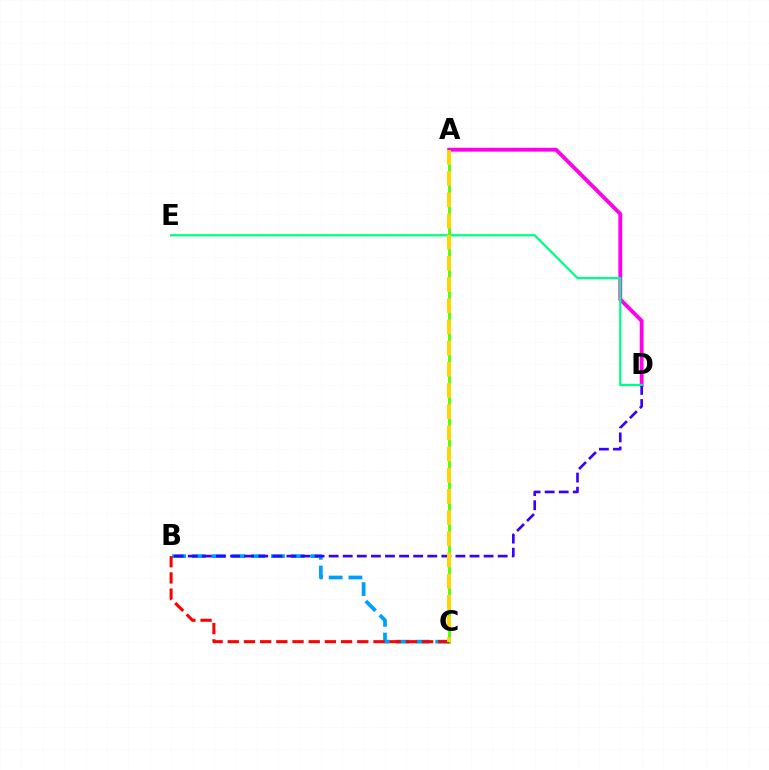{('A', 'C'): [{'color': '#4fff00', 'line_style': 'solid', 'thickness': 2.06}, {'color': '#ffd500', 'line_style': 'dashed', 'thickness': 2.88}], ('A', 'D'): [{'color': '#ff00ed', 'line_style': 'solid', 'thickness': 2.77}], ('B', 'C'): [{'color': '#009eff', 'line_style': 'dashed', 'thickness': 2.69}, {'color': '#ff0000', 'line_style': 'dashed', 'thickness': 2.2}], ('B', 'D'): [{'color': '#3700ff', 'line_style': 'dashed', 'thickness': 1.91}], ('D', 'E'): [{'color': '#00ff86', 'line_style': 'solid', 'thickness': 1.65}]}